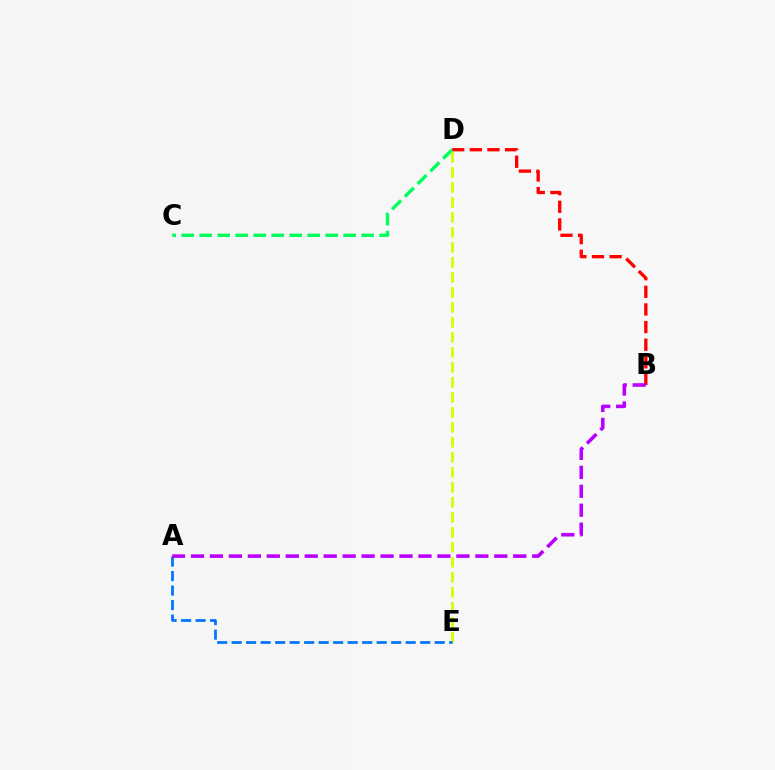{('B', 'D'): [{'color': '#ff0000', 'line_style': 'dashed', 'thickness': 2.39}], ('C', 'D'): [{'color': '#00ff5c', 'line_style': 'dashed', 'thickness': 2.44}], ('D', 'E'): [{'color': '#d1ff00', 'line_style': 'dashed', 'thickness': 2.04}], ('A', 'E'): [{'color': '#0074ff', 'line_style': 'dashed', 'thickness': 1.97}], ('A', 'B'): [{'color': '#b900ff', 'line_style': 'dashed', 'thickness': 2.58}]}